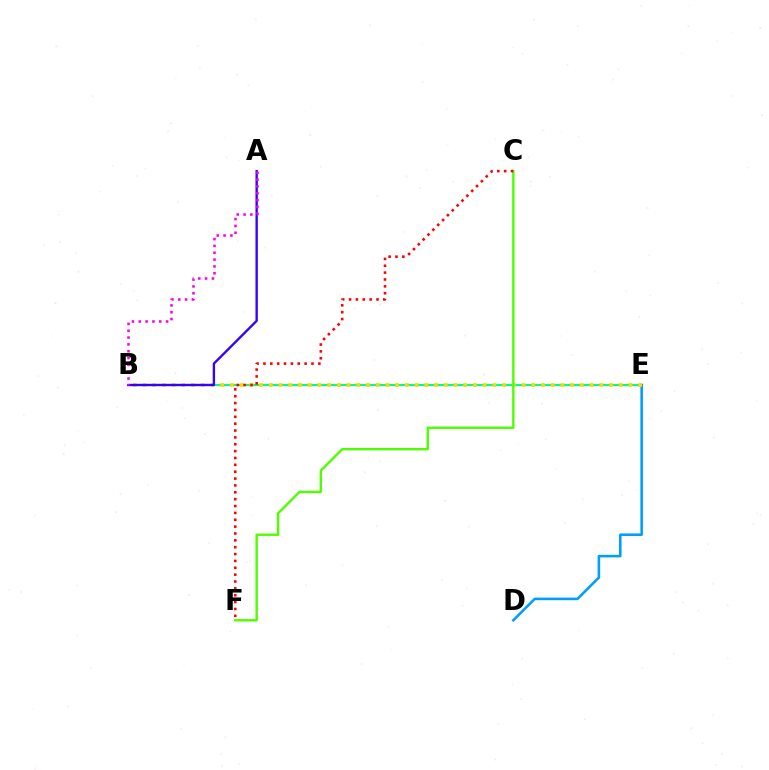{('B', 'E'): [{'color': '#00ff86', 'line_style': 'solid', 'thickness': 1.53}, {'color': '#ffd500', 'line_style': 'dotted', 'thickness': 2.64}], ('D', 'E'): [{'color': '#009eff', 'line_style': 'solid', 'thickness': 1.86}], ('A', 'B'): [{'color': '#3700ff', 'line_style': 'solid', 'thickness': 1.7}, {'color': '#ff00ed', 'line_style': 'dotted', 'thickness': 1.86}], ('C', 'F'): [{'color': '#4fff00', 'line_style': 'solid', 'thickness': 1.73}, {'color': '#ff0000', 'line_style': 'dotted', 'thickness': 1.86}]}